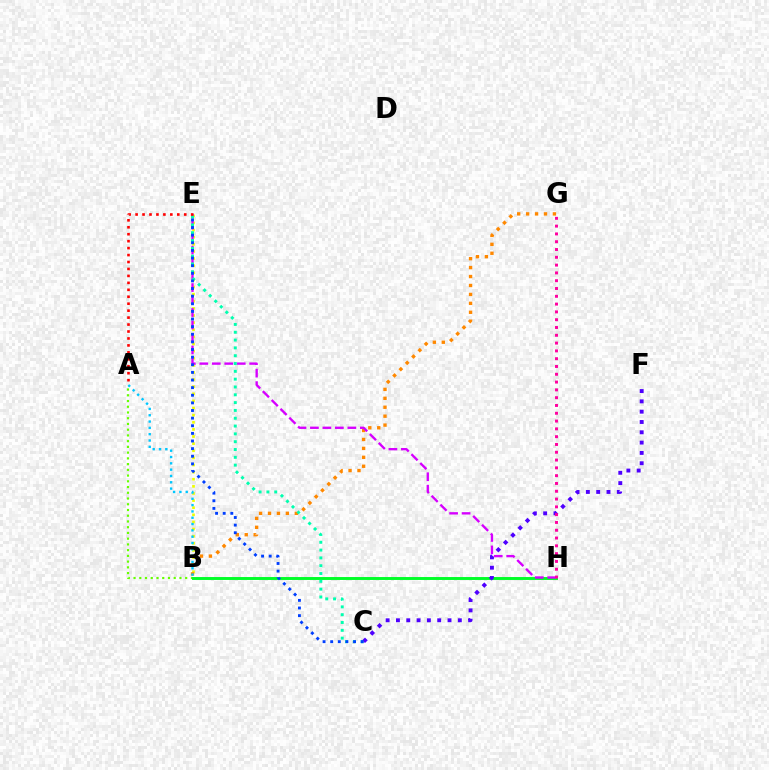{('B', 'E'): [{'color': '#eeff00', 'line_style': 'dotted', 'thickness': 1.93}], ('A', 'B'): [{'color': '#66ff00', 'line_style': 'dotted', 'thickness': 1.56}, {'color': '#00c7ff', 'line_style': 'dotted', 'thickness': 1.72}], ('B', 'H'): [{'color': '#00ff27', 'line_style': 'solid', 'thickness': 2.1}], ('B', 'G'): [{'color': '#ff8800', 'line_style': 'dotted', 'thickness': 2.43}], ('E', 'H'): [{'color': '#d600ff', 'line_style': 'dashed', 'thickness': 1.7}], ('C', 'E'): [{'color': '#00ffaf', 'line_style': 'dotted', 'thickness': 2.12}, {'color': '#003fff', 'line_style': 'dotted', 'thickness': 2.07}], ('C', 'F'): [{'color': '#4f00ff', 'line_style': 'dotted', 'thickness': 2.8}], ('A', 'E'): [{'color': '#ff0000', 'line_style': 'dotted', 'thickness': 1.89}], ('G', 'H'): [{'color': '#ff00a0', 'line_style': 'dotted', 'thickness': 2.12}]}